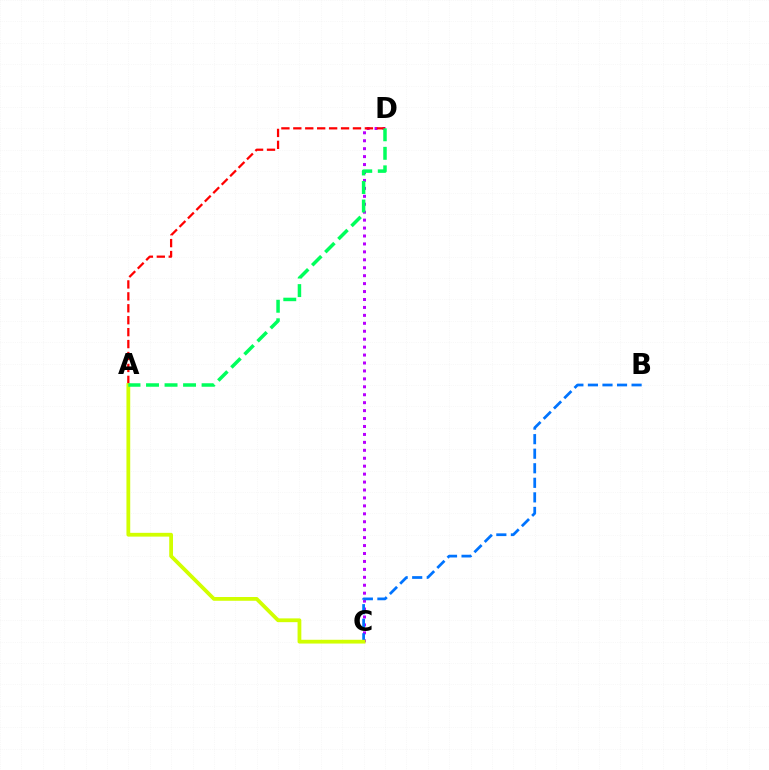{('C', 'D'): [{'color': '#b900ff', 'line_style': 'dotted', 'thickness': 2.16}], ('B', 'C'): [{'color': '#0074ff', 'line_style': 'dashed', 'thickness': 1.98}], ('A', 'D'): [{'color': '#ff0000', 'line_style': 'dashed', 'thickness': 1.62}, {'color': '#00ff5c', 'line_style': 'dashed', 'thickness': 2.52}], ('A', 'C'): [{'color': '#d1ff00', 'line_style': 'solid', 'thickness': 2.72}]}